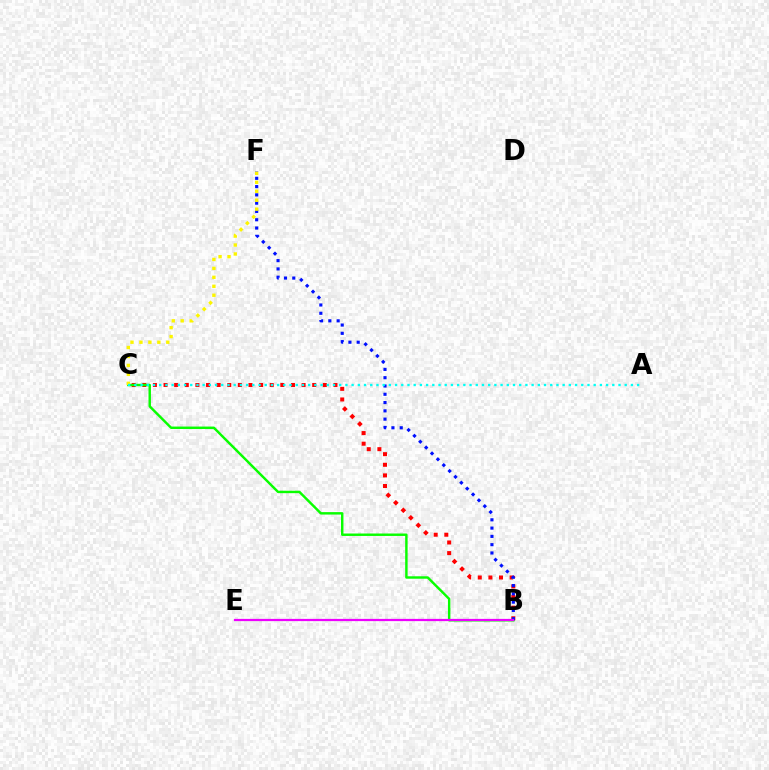{('B', 'C'): [{'color': '#ff0000', 'line_style': 'dotted', 'thickness': 2.89}, {'color': '#08ff00', 'line_style': 'solid', 'thickness': 1.76}], ('B', 'F'): [{'color': '#0010ff', 'line_style': 'dotted', 'thickness': 2.25}], ('B', 'E'): [{'color': '#ee00ff', 'line_style': 'solid', 'thickness': 1.61}], ('C', 'F'): [{'color': '#fcf500', 'line_style': 'dotted', 'thickness': 2.43}], ('A', 'C'): [{'color': '#00fff6', 'line_style': 'dotted', 'thickness': 1.69}]}